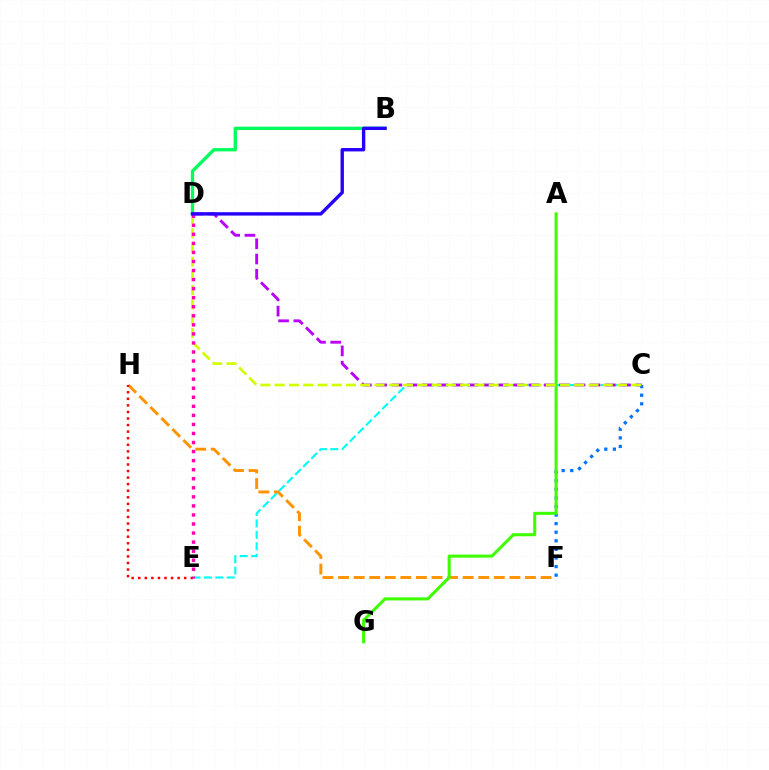{('B', 'D'): [{'color': '#00ff5c', 'line_style': 'solid', 'thickness': 2.38}, {'color': '#2500ff', 'line_style': 'solid', 'thickness': 2.43}], ('F', 'H'): [{'color': '#ff9400', 'line_style': 'dashed', 'thickness': 2.12}], ('C', 'E'): [{'color': '#00fff6', 'line_style': 'dashed', 'thickness': 1.55}], ('C', 'D'): [{'color': '#b900ff', 'line_style': 'dashed', 'thickness': 2.07}, {'color': '#d1ff00', 'line_style': 'dashed', 'thickness': 1.94}], ('C', 'F'): [{'color': '#0074ff', 'line_style': 'dotted', 'thickness': 2.33}], ('E', 'H'): [{'color': '#ff0000', 'line_style': 'dotted', 'thickness': 1.78}], ('A', 'G'): [{'color': '#3dff00', 'line_style': 'solid', 'thickness': 2.2}], ('D', 'E'): [{'color': '#ff00ac', 'line_style': 'dotted', 'thickness': 2.46}]}